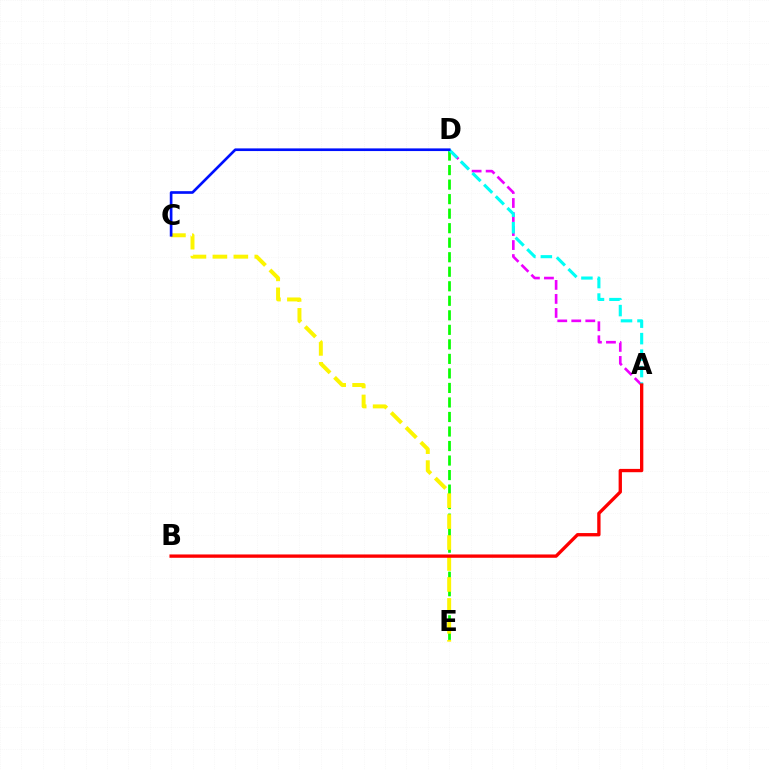{('D', 'E'): [{'color': '#08ff00', 'line_style': 'dashed', 'thickness': 1.97}], ('C', 'E'): [{'color': '#fcf500', 'line_style': 'dashed', 'thickness': 2.85}], ('A', 'D'): [{'color': '#ee00ff', 'line_style': 'dashed', 'thickness': 1.9}, {'color': '#00fff6', 'line_style': 'dashed', 'thickness': 2.24}], ('A', 'B'): [{'color': '#ff0000', 'line_style': 'solid', 'thickness': 2.39}], ('C', 'D'): [{'color': '#0010ff', 'line_style': 'solid', 'thickness': 1.92}]}